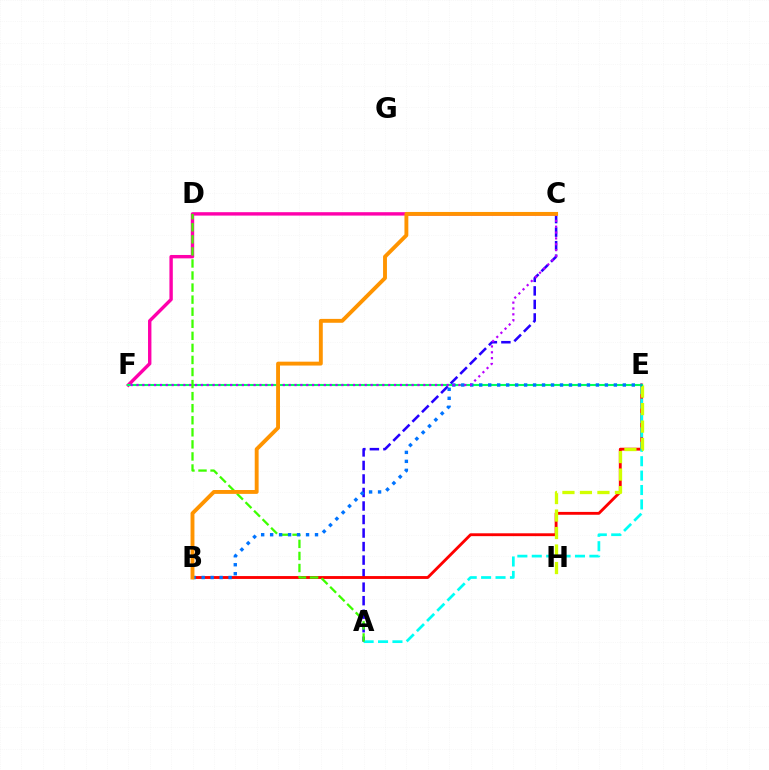{('A', 'C'): [{'color': '#2500ff', 'line_style': 'dashed', 'thickness': 1.84}], ('B', 'E'): [{'color': '#ff0000', 'line_style': 'solid', 'thickness': 2.06}, {'color': '#0074ff', 'line_style': 'dotted', 'thickness': 2.44}], ('A', 'E'): [{'color': '#00fff6', 'line_style': 'dashed', 'thickness': 1.96}], ('E', 'H'): [{'color': '#d1ff00', 'line_style': 'dashed', 'thickness': 2.38}], ('C', 'F'): [{'color': '#ff00ac', 'line_style': 'solid', 'thickness': 2.44}, {'color': '#b900ff', 'line_style': 'dotted', 'thickness': 1.59}], ('E', 'F'): [{'color': '#00ff5c', 'line_style': 'solid', 'thickness': 1.51}], ('A', 'D'): [{'color': '#3dff00', 'line_style': 'dashed', 'thickness': 1.64}], ('B', 'C'): [{'color': '#ff9400', 'line_style': 'solid', 'thickness': 2.8}]}